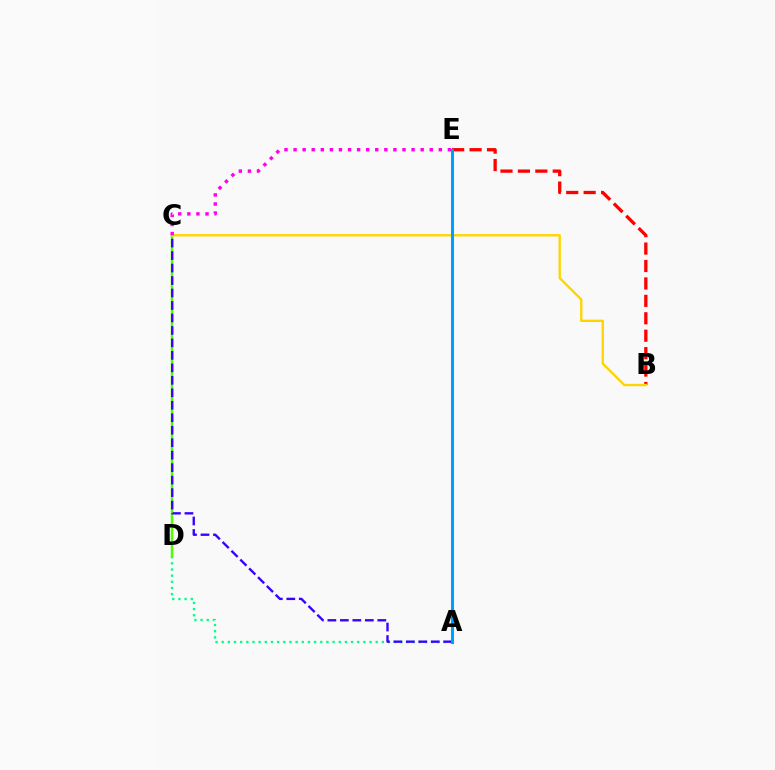{('A', 'D'): [{'color': '#00ff86', 'line_style': 'dotted', 'thickness': 1.67}], ('C', 'D'): [{'color': '#4fff00', 'line_style': 'solid', 'thickness': 1.79}], ('B', 'E'): [{'color': '#ff0000', 'line_style': 'dashed', 'thickness': 2.37}], ('B', 'C'): [{'color': '#ffd500', 'line_style': 'solid', 'thickness': 1.7}], ('C', 'E'): [{'color': '#ff00ed', 'line_style': 'dotted', 'thickness': 2.47}], ('A', 'C'): [{'color': '#3700ff', 'line_style': 'dashed', 'thickness': 1.69}], ('A', 'E'): [{'color': '#009eff', 'line_style': 'solid', 'thickness': 2.21}]}